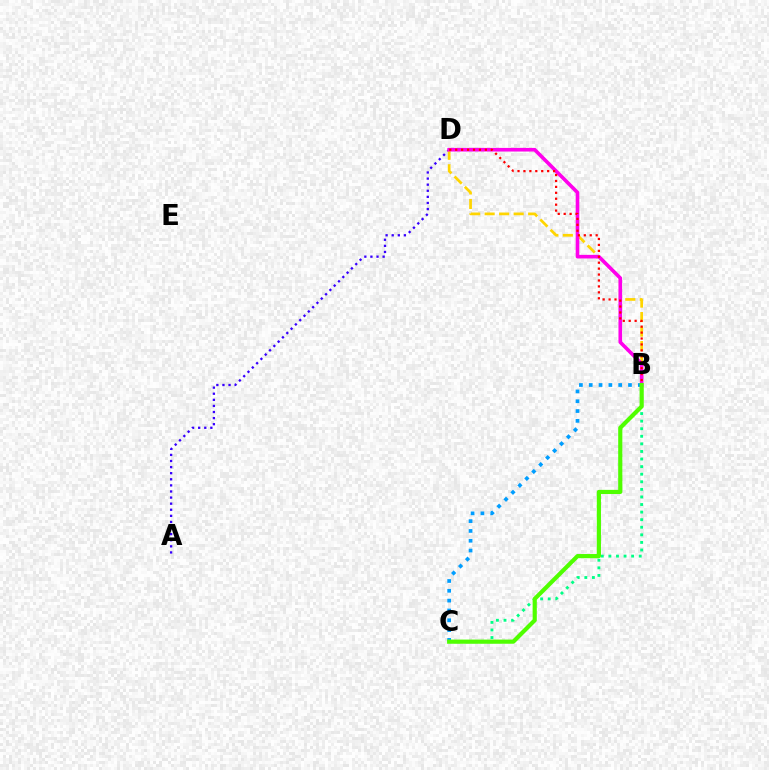{('B', 'C'): [{'color': '#00ff86', 'line_style': 'dotted', 'thickness': 2.06}, {'color': '#009eff', 'line_style': 'dotted', 'thickness': 2.67}, {'color': '#4fff00', 'line_style': 'solid', 'thickness': 3.0}], ('A', 'D'): [{'color': '#3700ff', 'line_style': 'dotted', 'thickness': 1.66}], ('B', 'D'): [{'color': '#ffd500', 'line_style': 'dashed', 'thickness': 1.97}, {'color': '#ff00ed', 'line_style': 'solid', 'thickness': 2.61}, {'color': '#ff0000', 'line_style': 'dotted', 'thickness': 1.61}]}